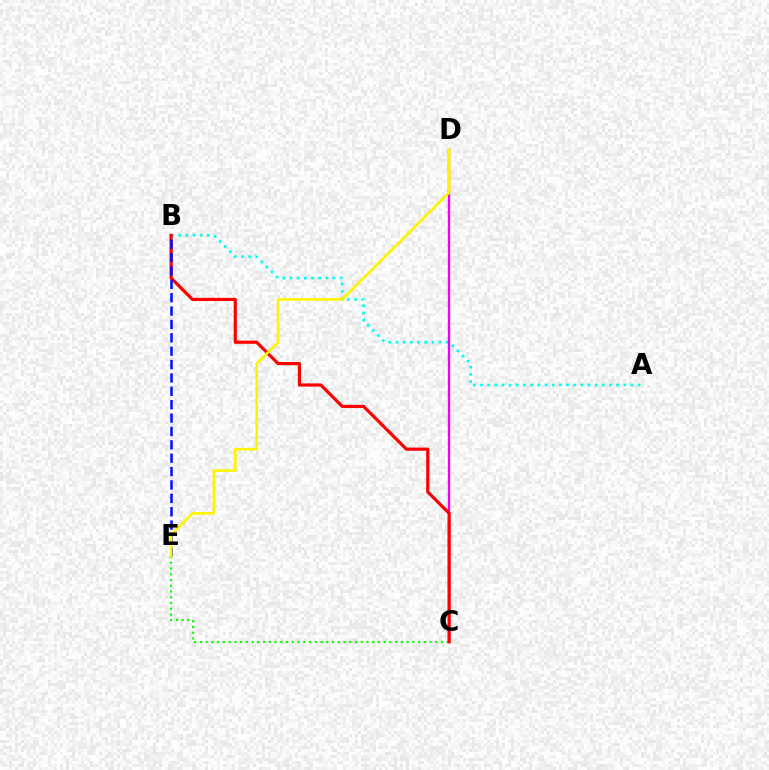{('A', 'B'): [{'color': '#00fff6', 'line_style': 'dotted', 'thickness': 1.95}], ('C', 'E'): [{'color': '#08ff00', 'line_style': 'dotted', 'thickness': 1.56}], ('C', 'D'): [{'color': '#ee00ff', 'line_style': 'solid', 'thickness': 1.69}], ('B', 'C'): [{'color': '#ff0000', 'line_style': 'solid', 'thickness': 2.28}], ('B', 'E'): [{'color': '#0010ff', 'line_style': 'dashed', 'thickness': 1.82}], ('D', 'E'): [{'color': '#fcf500', 'line_style': 'solid', 'thickness': 1.9}]}